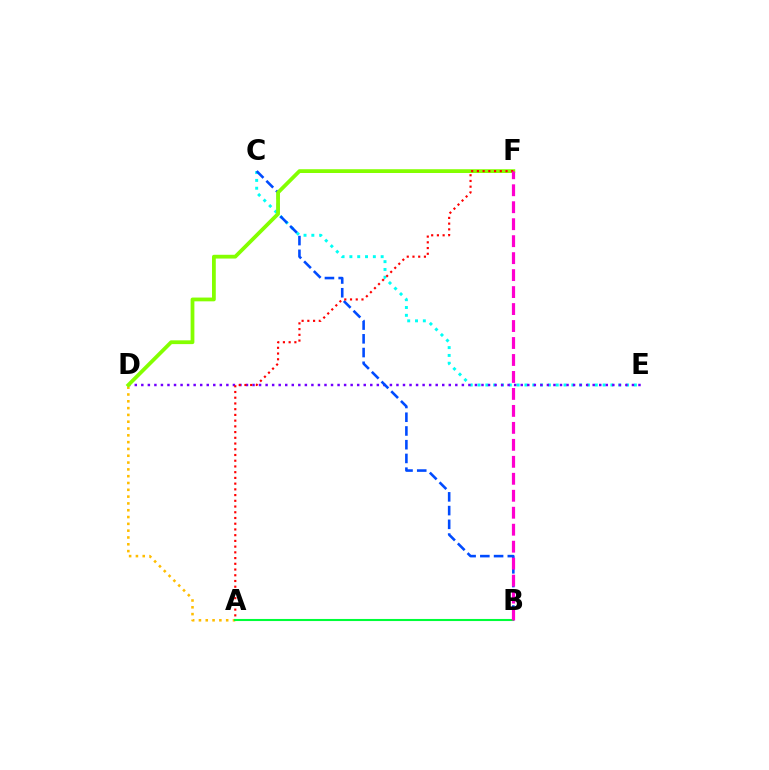{('C', 'E'): [{'color': '#00fff6', 'line_style': 'dotted', 'thickness': 2.12}], ('D', 'E'): [{'color': '#7200ff', 'line_style': 'dotted', 'thickness': 1.78}], ('A', 'D'): [{'color': '#ffbd00', 'line_style': 'dotted', 'thickness': 1.85}], ('B', 'C'): [{'color': '#004bff', 'line_style': 'dashed', 'thickness': 1.87}], ('D', 'F'): [{'color': '#84ff00', 'line_style': 'solid', 'thickness': 2.72}], ('A', 'F'): [{'color': '#ff0000', 'line_style': 'dotted', 'thickness': 1.56}], ('A', 'B'): [{'color': '#00ff39', 'line_style': 'solid', 'thickness': 1.5}], ('B', 'F'): [{'color': '#ff00cf', 'line_style': 'dashed', 'thickness': 2.31}]}